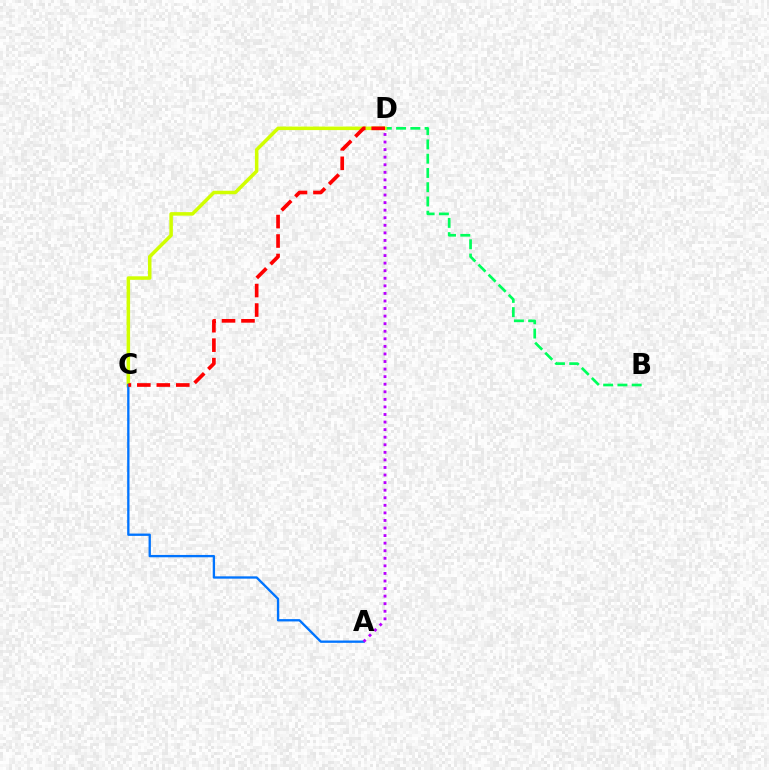{('B', 'D'): [{'color': '#00ff5c', 'line_style': 'dashed', 'thickness': 1.94}], ('C', 'D'): [{'color': '#d1ff00', 'line_style': 'solid', 'thickness': 2.53}, {'color': '#ff0000', 'line_style': 'dashed', 'thickness': 2.65}], ('A', 'C'): [{'color': '#0074ff', 'line_style': 'solid', 'thickness': 1.68}], ('A', 'D'): [{'color': '#b900ff', 'line_style': 'dotted', 'thickness': 2.06}]}